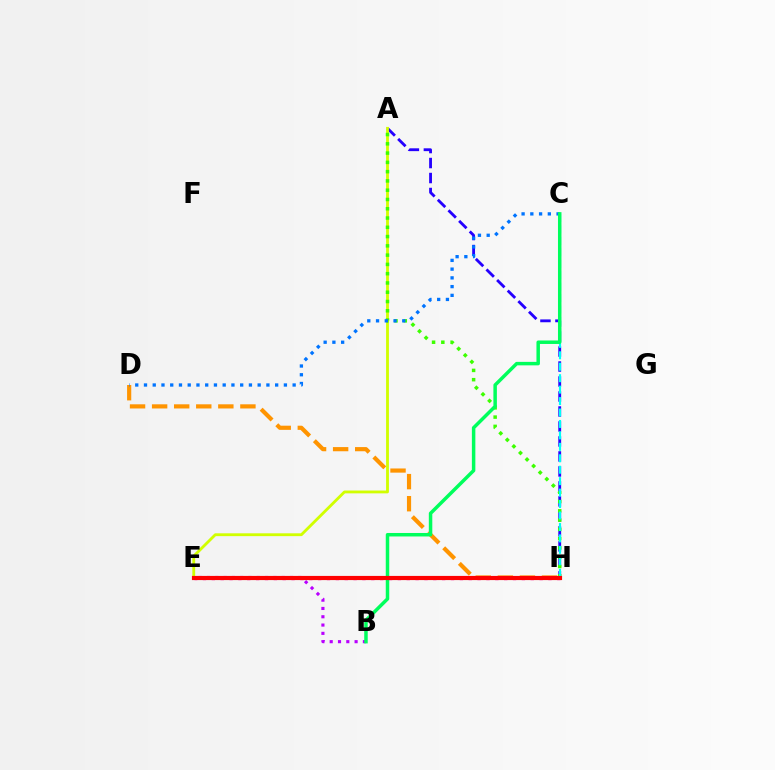{('D', 'H'): [{'color': '#ff9400', 'line_style': 'dashed', 'thickness': 3.0}], ('B', 'E'): [{'color': '#b900ff', 'line_style': 'dotted', 'thickness': 2.26}], ('A', 'H'): [{'color': '#2500ff', 'line_style': 'dashed', 'thickness': 2.04}, {'color': '#3dff00', 'line_style': 'dotted', 'thickness': 2.52}], ('E', 'H'): [{'color': '#ff00ac', 'line_style': 'dotted', 'thickness': 2.41}, {'color': '#ff0000', 'line_style': 'solid', 'thickness': 2.99}], ('A', 'E'): [{'color': '#d1ff00', 'line_style': 'solid', 'thickness': 2.04}], ('C', 'D'): [{'color': '#0074ff', 'line_style': 'dotted', 'thickness': 2.38}], ('C', 'H'): [{'color': '#00fff6', 'line_style': 'dashed', 'thickness': 1.55}], ('B', 'C'): [{'color': '#00ff5c', 'line_style': 'solid', 'thickness': 2.51}]}